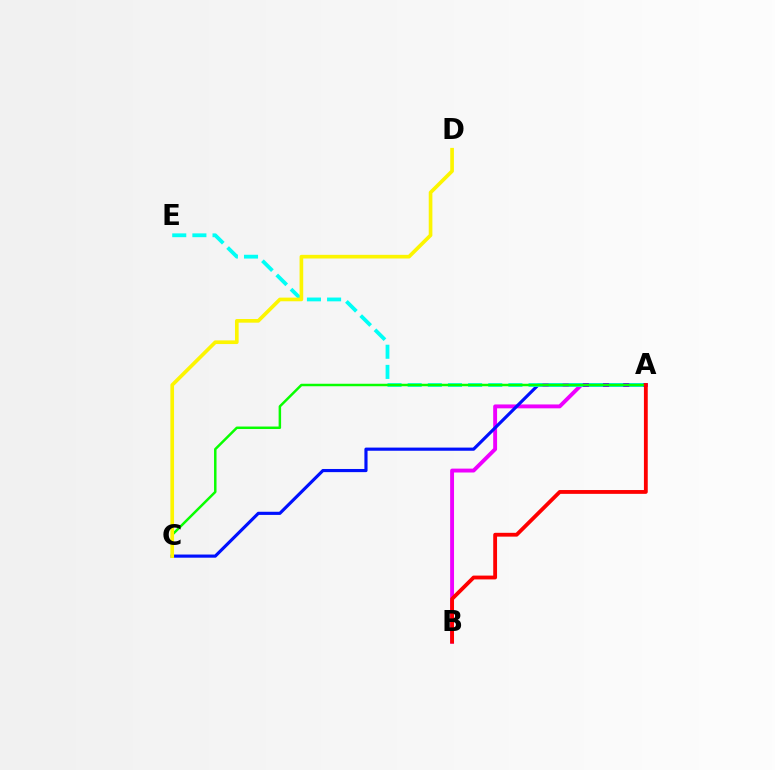{('A', 'B'): [{'color': '#ee00ff', 'line_style': 'solid', 'thickness': 2.8}, {'color': '#ff0000', 'line_style': 'solid', 'thickness': 2.75}], ('A', 'C'): [{'color': '#0010ff', 'line_style': 'solid', 'thickness': 2.27}, {'color': '#08ff00', 'line_style': 'solid', 'thickness': 1.79}], ('A', 'E'): [{'color': '#00fff6', 'line_style': 'dashed', 'thickness': 2.74}], ('C', 'D'): [{'color': '#fcf500', 'line_style': 'solid', 'thickness': 2.64}]}